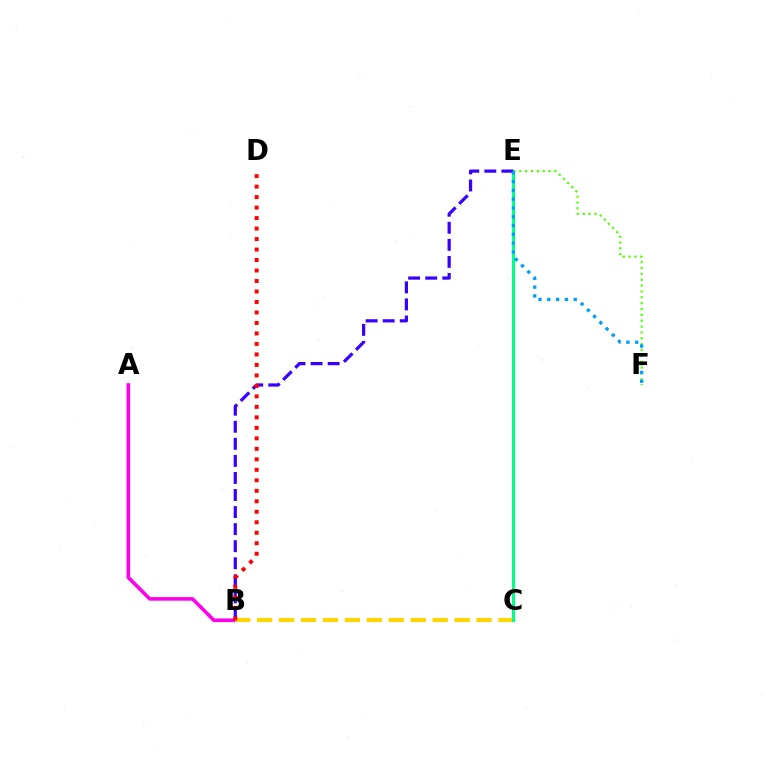{('A', 'B'): [{'color': '#ff00ed', 'line_style': 'solid', 'thickness': 2.6}], ('B', 'C'): [{'color': '#ffd500', 'line_style': 'dashed', 'thickness': 2.98}], ('C', 'E'): [{'color': '#00ff86', 'line_style': 'solid', 'thickness': 2.22}], ('E', 'F'): [{'color': '#4fff00', 'line_style': 'dotted', 'thickness': 1.59}, {'color': '#009eff', 'line_style': 'dotted', 'thickness': 2.39}], ('B', 'E'): [{'color': '#3700ff', 'line_style': 'dashed', 'thickness': 2.32}], ('B', 'D'): [{'color': '#ff0000', 'line_style': 'dotted', 'thickness': 2.85}]}